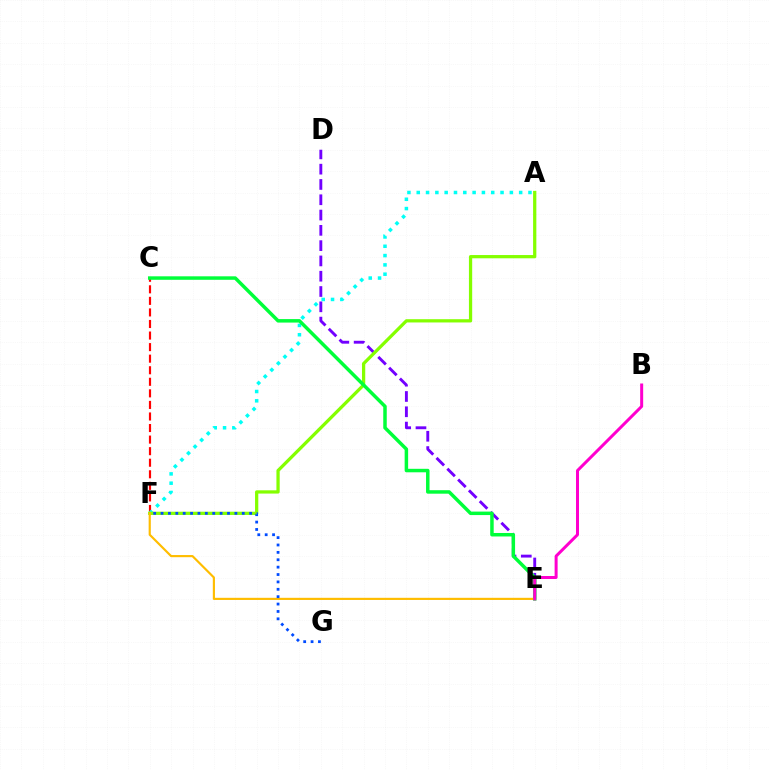{('C', 'F'): [{'color': '#ff0000', 'line_style': 'dashed', 'thickness': 1.57}], ('D', 'E'): [{'color': '#7200ff', 'line_style': 'dashed', 'thickness': 2.08}], ('A', 'F'): [{'color': '#00fff6', 'line_style': 'dotted', 'thickness': 2.53}, {'color': '#84ff00', 'line_style': 'solid', 'thickness': 2.34}], ('E', 'F'): [{'color': '#ffbd00', 'line_style': 'solid', 'thickness': 1.56}], ('C', 'E'): [{'color': '#00ff39', 'line_style': 'solid', 'thickness': 2.51}], ('F', 'G'): [{'color': '#004bff', 'line_style': 'dotted', 'thickness': 2.01}], ('B', 'E'): [{'color': '#ff00cf', 'line_style': 'solid', 'thickness': 2.16}]}